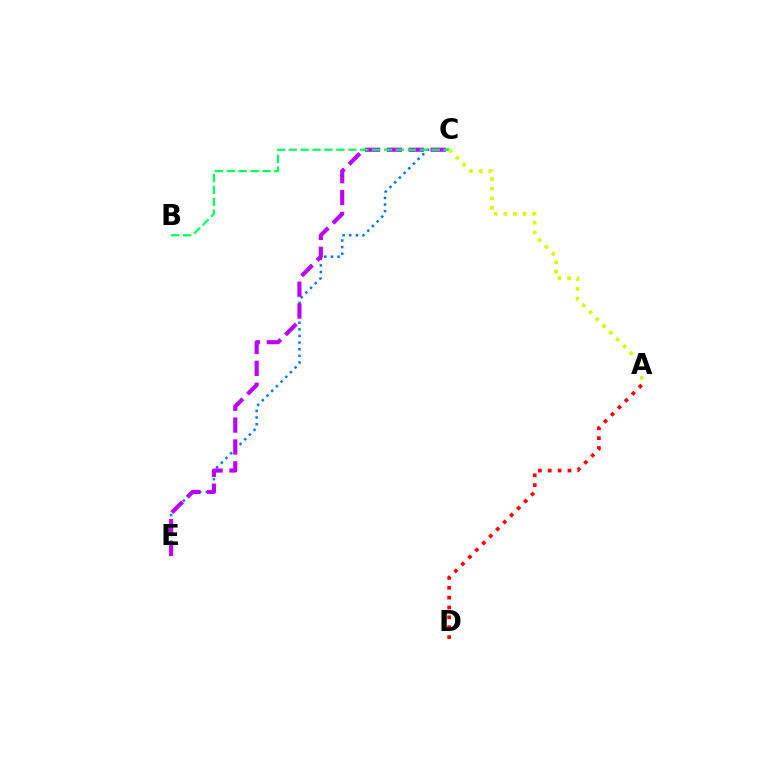{('C', 'E'): [{'color': '#0074ff', 'line_style': 'dotted', 'thickness': 1.8}, {'color': '#b900ff', 'line_style': 'dashed', 'thickness': 2.97}], ('A', 'D'): [{'color': '#ff0000', 'line_style': 'dotted', 'thickness': 2.68}], ('B', 'C'): [{'color': '#00ff5c', 'line_style': 'dashed', 'thickness': 1.62}], ('A', 'C'): [{'color': '#d1ff00', 'line_style': 'dotted', 'thickness': 2.61}]}